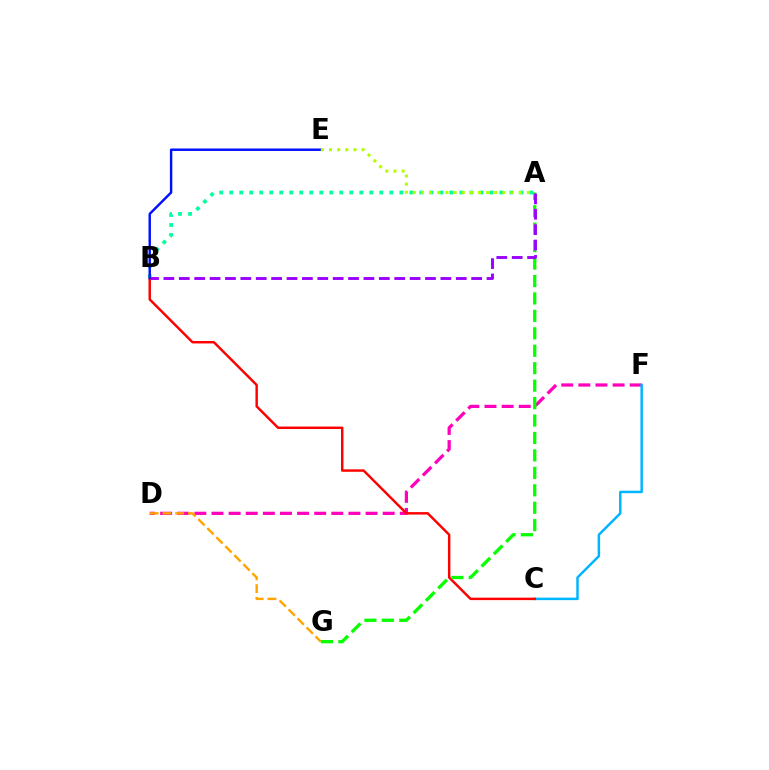{('D', 'F'): [{'color': '#ff00bd', 'line_style': 'dashed', 'thickness': 2.33}], ('C', 'F'): [{'color': '#00b5ff', 'line_style': 'solid', 'thickness': 1.78}], ('D', 'G'): [{'color': '#ffa500', 'line_style': 'dashed', 'thickness': 1.73}], ('B', 'C'): [{'color': '#ff0000', 'line_style': 'solid', 'thickness': 1.76}], ('A', 'B'): [{'color': '#00ff9d', 'line_style': 'dotted', 'thickness': 2.72}, {'color': '#9b00ff', 'line_style': 'dashed', 'thickness': 2.09}], ('B', 'E'): [{'color': '#0010ff', 'line_style': 'solid', 'thickness': 1.75}], ('A', 'G'): [{'color': '#08ff00', 'line_style': 'dashed', 'thickness': 2.37}], ('A', 'E'): [{'color': '#b3ff00', 'line_style': 'dotted', 'thickness': 2.21}]}